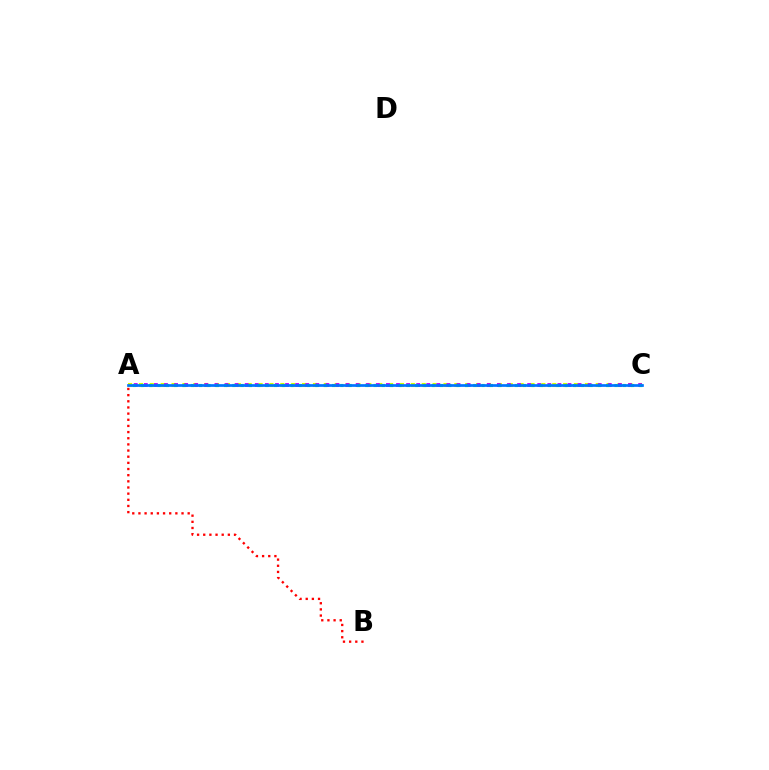{('A', 'B'): [{'color': '#ff0000', 'line_style': 'dotted', 'thickness': 1.67}], ('A', 'C'): [{'color': '#d1ff00', 'line_style': 'dotted', 'thickness': 2.96}, {'color': '#b900ff', 'line_style': 'dotted', 'thickness': 2.74}, {'color': '#00ff5c', 'line_style': 'dotted', 'thickness': 2.26}, {'color': '#0074ff', 'line_style': 'solid', 'thickness': 1.94}]}